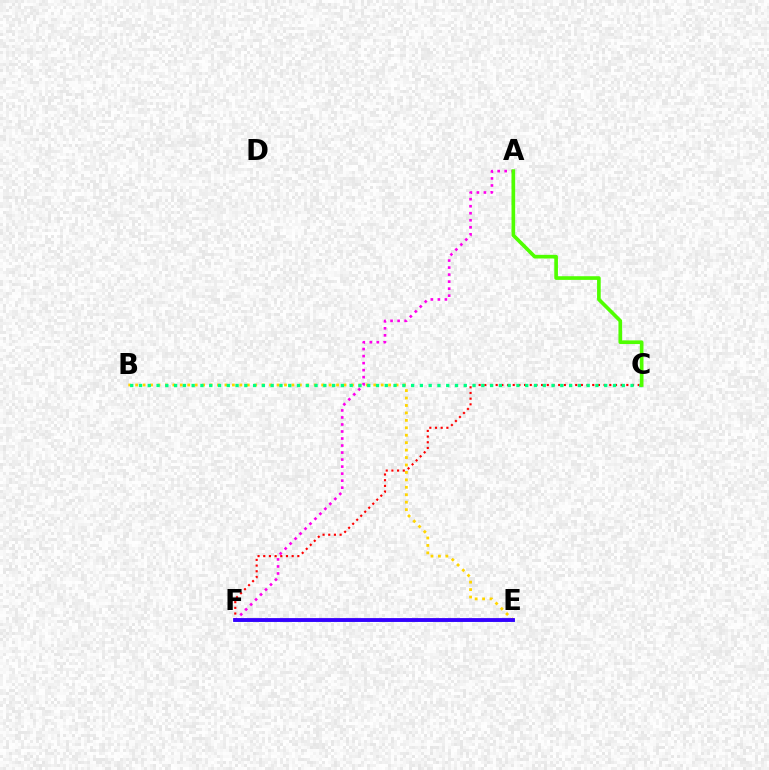{('B', 'E'): [{'color': '#ffd500', 'line_style': 'dotted', 'thickness': 2.02}], ('E', 'F'): [{'color': '#009eff', 'line_style': 'solid', 'thickness': 1.87}, {'color': '#3700ff', 'line_style': 'solid', 'thickness': 2.75}], ('C', 'F'): [{'color': '#ff0000', 'line_style': 'dotted', 'thickness': 1.54}], ('B', 'C'): [{'color': '#00ff86', 'line_style': 'dotted', 'thickness': 2.38}], ('A', 'F'): [{'color': '#ff00ed', 'line_style': 'dotted', 'thickness': 1.91}], ('A', 'C'): [{'color': '#4fff00', 'line_style': 'solid', 'thickness': 2.64}]}